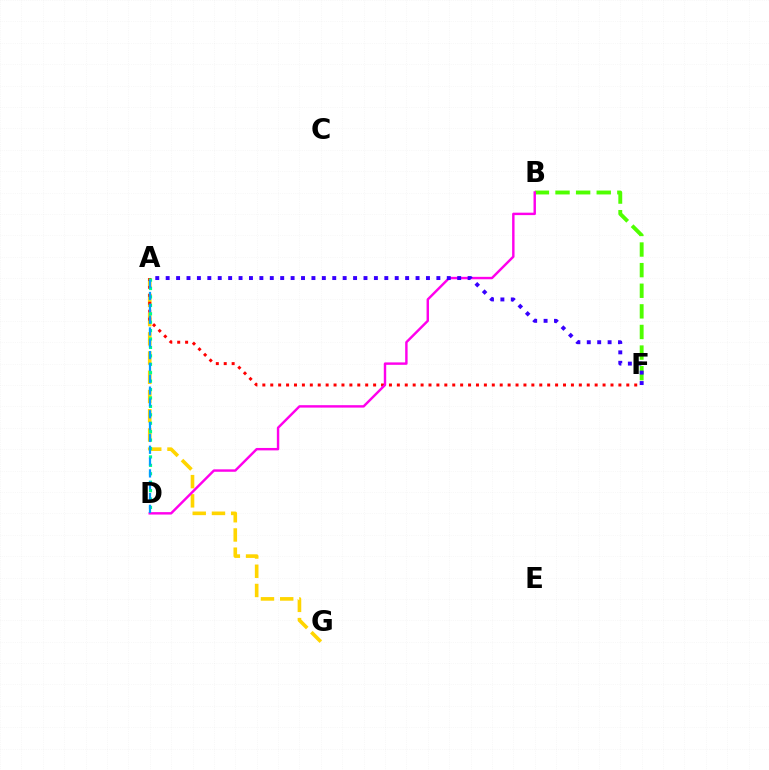{('A', 'G'): [{'color': '#ffd500', 'line_style': 'dashed', 'thickness': 2.61}], ('A', 'F'): [{'color': '#ff0000', 'line_style': 'dotted', 'thickness': 2.15}, {'color': '#3700ff', 'line_style': 'dotted', 'thickness': 2.83}], ('A', 'D'): [{'color': '#00ff86', 'line_style': 'dotted', 'thickness': 2.29}, {'color': '#009eff', 'line_style': 'dashed', 'thickness': 1.61}], ('B', 'F'): [{'color': '#4fff00', 'line_style': 'dashed', 'thickness': 2.8}], ('B', 'D'): [{'color': '#ff00ed', 'line_style': 'solid', 'thickness': 1.75}]}